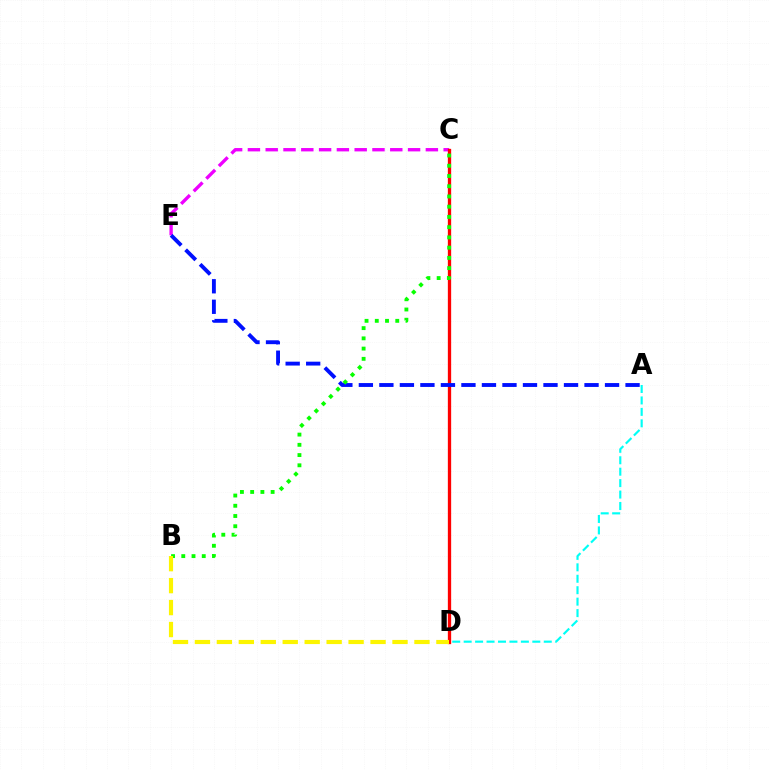{('C', 'E'): [{'color': '#ee00ff', 'line_style': 'dashed', 'thickness': 2.42}], ('C', 'D'): [{'color': '#ff0000', 'line_style': 'solid', 'thickness': 2.38}], ('A', 'E'): [{'color': '#0010ff', 'line_style': 'dashed', 'thickness': 2.79}], ('B', 'C'): [{'color': '#08ff00', 'line_style': 'dotted', 'thickness': 2.78}], ('B', 'D'): [{'color': '#fcf500', 'line_style': 'dashed', 'thickness': 2.98}], ('A', 'D'): [{'color': '#00fff6', 'line_style': 'dashed', 'thickness': 1.55}]}